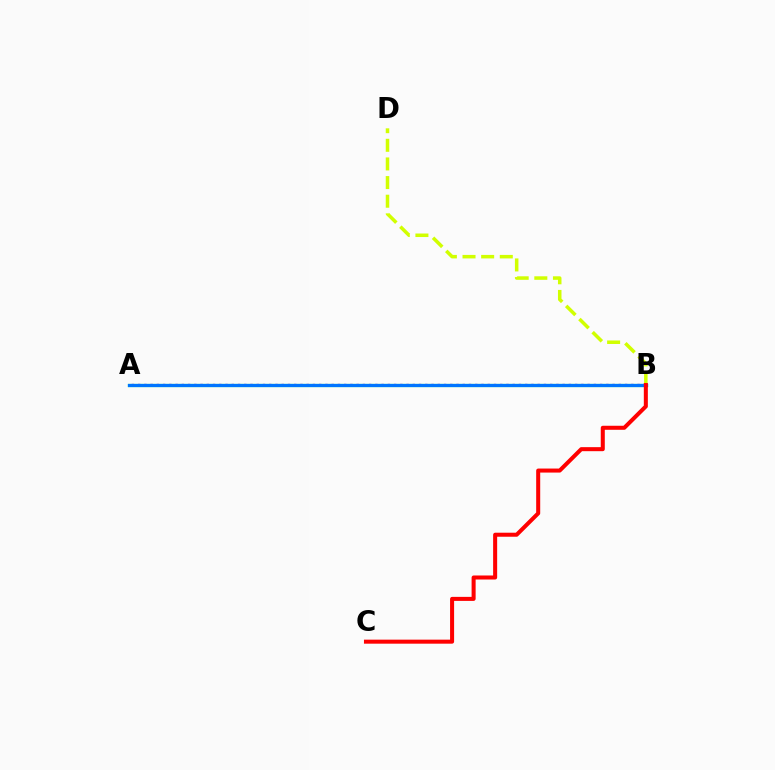{('B', 'D'): [{'color': '#d1ff00', 'line_style': 'dashed', 'thickness': 2.53}], ('A', 'B'): [{'color': '#b900ff', 'line_style': 'dotted', 'thickness': 1.7}, {'color': '#00ff5c', 'line_style': 'solid', 'thickness': 2.31}, {'color': '#0074ff', 'line_style': 'solid', 'thickness': 2.31}], ('B', 'C'): [{'color': '#ff0000', 'line_style': 'solid', 'thickness': 2.9}]}